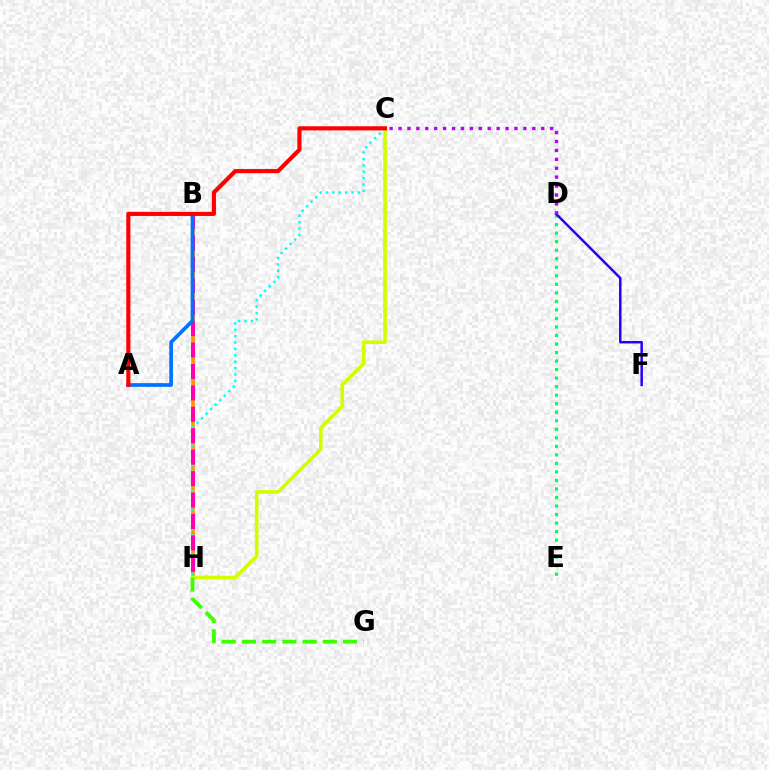{('B', 'H'): [{'color': '#ff9400', 'line_style': 'solid', 'thickness': 2.64}, {'color': '#ff00ac', 'line_style': 'dashed', 'thickness': 2.91}], ('C', 'H'): [{'color': '#00fff6', 'line_style': 'dotted', 'thickness': 1.73}, {'color': '#d1ff00', 'line_style': 'solid', 'thickness': 2.62}], ('D', 'E'): [{'color': '#00ff5c', 'line_style': 'dotted', 'thickness': 2.32}], ('D', 'F'): [{'color': '#2500ff', 'line_style': 'solid', 'thickness': 1.78}], ('A', 'B'): [{'color': '#0074ff', 'line_style': 'solid', 'thickness': 2.67}], ('C', 'D'): [{'color': '#b900ff', 'line_style': 'dotted', 'thickness': 2.42}], ('A', 'C'): [{'color': '#ff0000', 'line_style': 'solid', 'thickness': 2.96}], ('G', 'H'): [{'color': '#3dff00', 'line_style': 'dashed', 'thickness': 2.75}]}